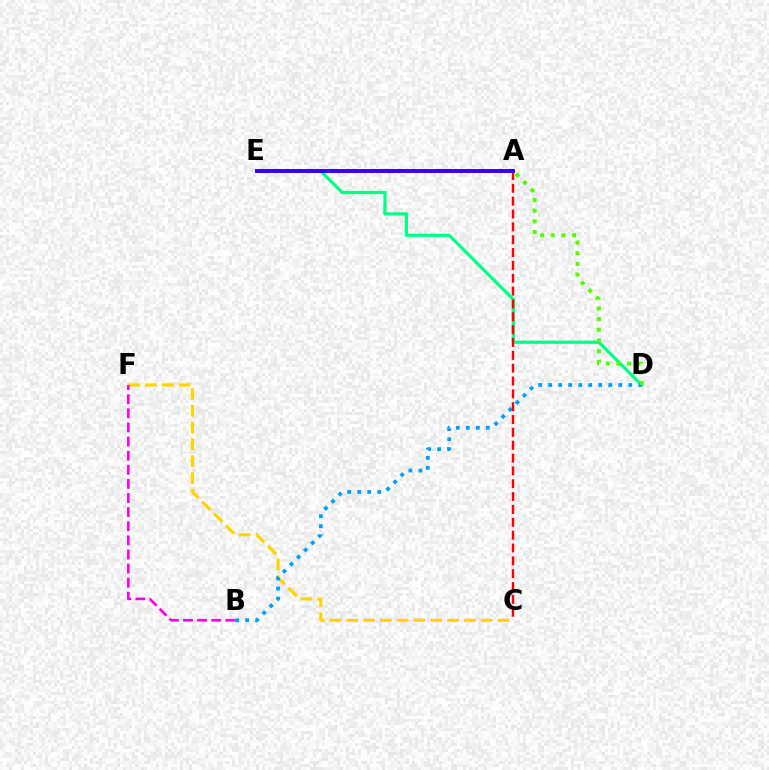{('C', 'F'): [{'color': '#ffd500', 'line_style': 'dashed', 'thickness': 2.28}], ('D', 'E'): [{'color': '#00ff86', 'line_style': 'solid', 'thickness': 2.32}], ('B', 'D'): [{'color': '#009eff', 'line_style': 'dotted', 'thickness': 2.72}], ('B', 'F'): [{'color': '#ff00ed', 'line_style': 'dashed', 'thickness': 1.92}], ('A', 'D'): [{'color': '#4fff00', 'line_style': 'dotted', 'thickness': 2.9}], ('A', 'C'): [{'color': '#ff0000', 'line_style': 'dashed', 'thickness': 1.74}], ('A', 'E'): [{'color': '#3700ff', 'line_style': 'solid', 'thickness': 2.85}]}